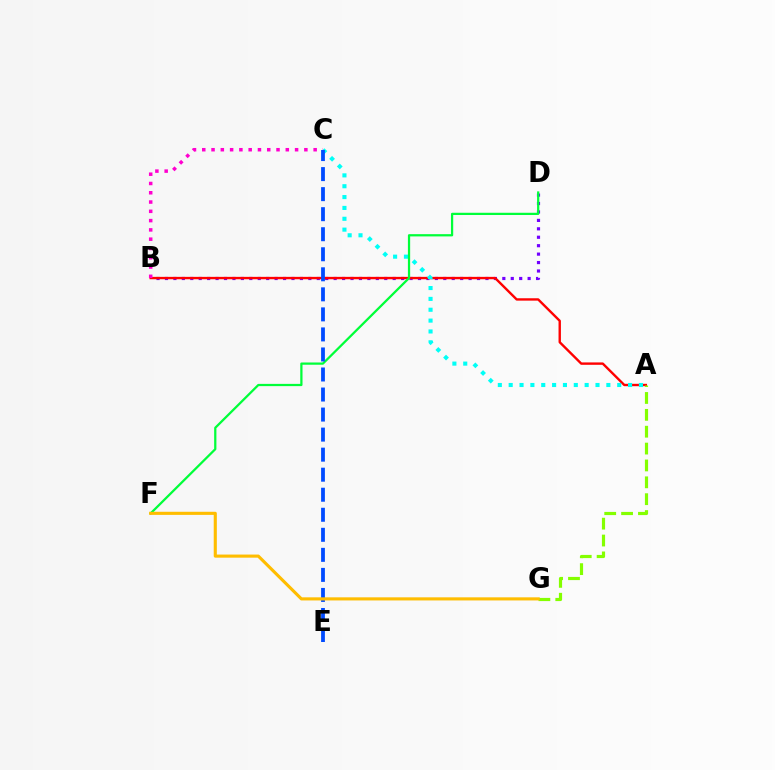{('B', 'D'): [{'color': '#7200ff', 'line_style': 'dotted', 'thickness': 2.29}], ('A', 'B'): [{'color': '#ff0000', 'line_style': 'solid', 'thickness': 1.72}], ('A', 'G'): [{'color': '#84ff00', 'line_style': 'dashed', 'thickness': 2.29}], ('B', 'C'): [{'color': '#ff00cf', 'line_style': 'dotted', 'thickness': 2.52}], ('A', 'C'): [{'color': '#00fff6', 'line_style': 'dotted', 'thickness': 2.95}], ('D', 'F'): [{'color': '#00ff39', 'line_style': 'solid', 'thickness': 1.62}], ('C', 'E'): [{'color': '#004bff', 'line_style': 'dashed', 'thickness': 2.72}], ('F', 'G'): [{'color': '#ffbd00', 'line_style': 'solid', 'thickness': 2.24}]}